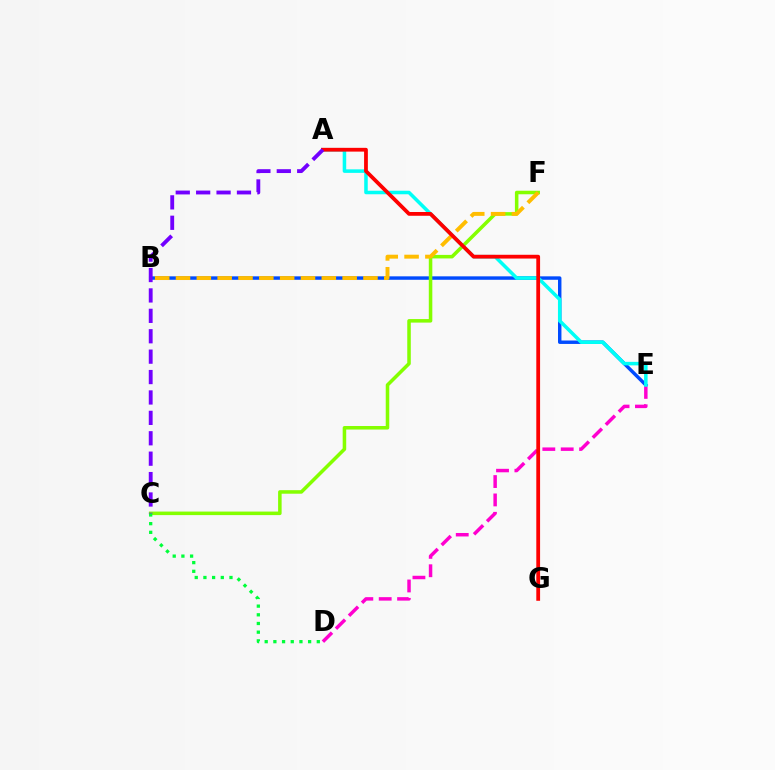{('B', 'E'): [{'color': '#004bff', 'line_style': 'solid', 'thickness': 2.48}], ('D', 'E'): [{'color': '#ff00cf', 'line_style': 'dashed', 'thickness': 2.5}], ('C', 'F'): [{'color': '#84ff00', 'line_style': 'solid', 'thickness': 2.54}], ('A', 'E'): [{'color': '#00fff6', 'line_style': 'solid', 'thickness': 2.54}], ('B', 'F'): [{'color': '#ffbd00', 'line_style': 'dashed', 'thickness': 2.83}], ('C', 'D'): [{'color': '#00ff39', 'line_style': 'dotted', 'thickness': 2.36}], ('A', 'G'): [{'color': '#ff0000', 'line_style': 'solid', 'thickness': 2.72}], ('A', 'C'): [{'color': '#7200ff', 'line_style': 'dashed', 'thickness': 2.77}]}